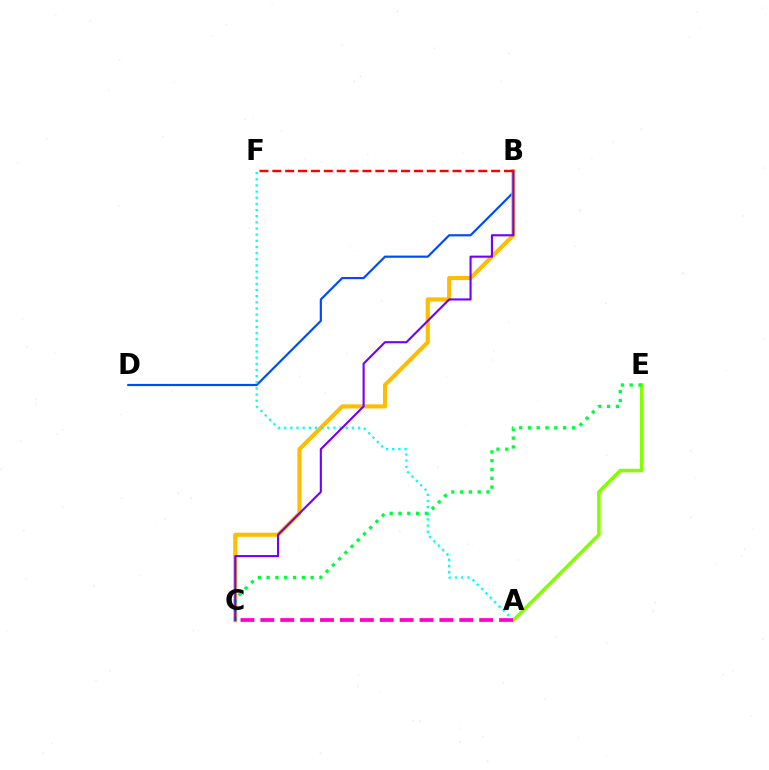{('B', 'D'): [{'color': '#004bff', 'line_style': 'solid', 'thickness': 1.57}], ('B', 'C'): [{'color': '#ffbd00', 'line_style': 'solid', 'thickness': 2.96}, {'color': '#7200ff', 'line_style': 'solid', 'thickness': 1.52}], ('A', 'F'): [{'color': '#00fff6', 'line_style': 'dotted', 'thickness': 1.67}], ('A', 'E'): [{'color': '#84ff00', 'line_style': 'solid', 'thickness': 2.54}], ('C', 'E'): [{'color': '#00ff39', 'line_style': 'dotted', 'thickness': 2.39}], ('A', 'C'): [{'color': '#ff00cf', 'line_style': 'dashed', 'thickness': 2.7}], ('B', 'F'): [{'color': '#ff0000', 'line_style': 'dashed', 'thickness': 1.75}]}